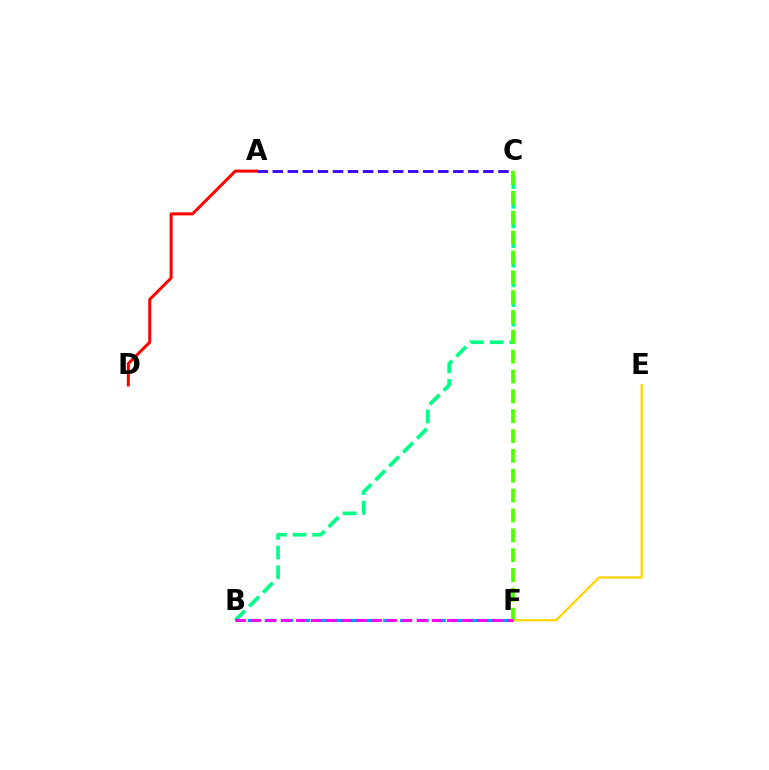{('A', 'D'): [{'color': '#ff0000', 'line_style': 'solid', 'thickness': 2.16}], ('E', 'F'): [{'color': '#ffd500', 'line_style': 'solid', 'thickness': 1.64}], ('A', 'C'): [{'color': '#3700ff', 'line_style': 'dashed', 'thickness': 2.04}], ('B', 'C'): [{'color': '#00ff86', 'line_style': 'dashed', 'thickness': 2.67}], ('B', 'F'): [{'color': '#009eff', 'line_style': 'dashed', 'thickness': 2.3}, {'color': '#ff00ed', 'line_style': 'dashed', 'thickness': 2.05}], ('C', 'F'): [{'color': '#4fff00', 'line_style': 'dashed', 'thickness': 2.7}]}